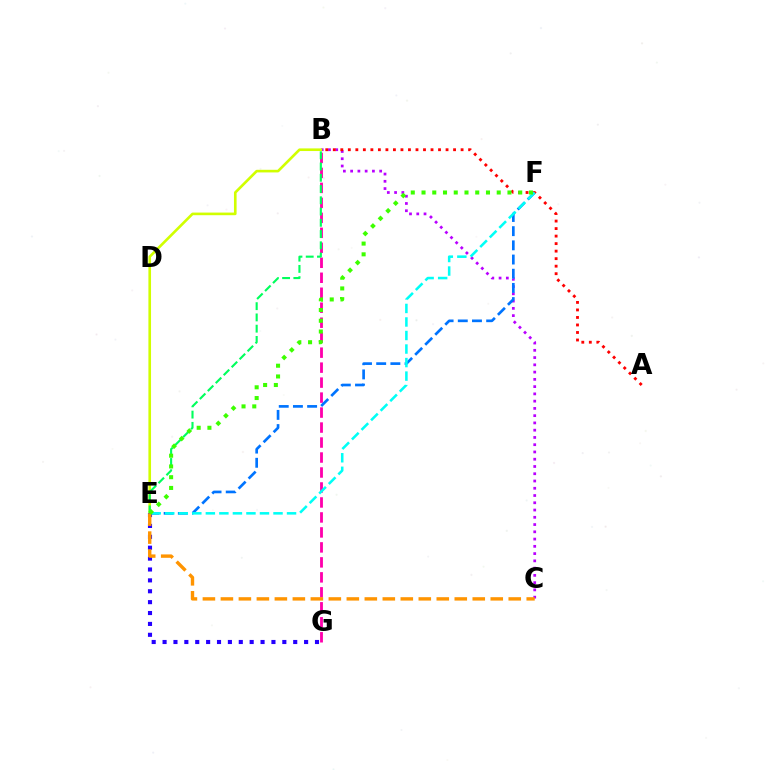{('B', 'C'): [{'color': '#b900ff', 'line_style': 'dotted', 'thickness': 1.97}], ('B', 'G'): [{'color': '#ff00ac', 'line_style': 'dashed', 'thickness': 2.03}], ('B', 'E'): [{'color': '#d1ff00', 'line_style': 'solid', 'thickness': 1.89}, {'color': '#00ff5c', 'line_style': 'dashed', 'thickness': 1.53}], ('E', 'F'): [{'color': '#0074ff', 'line_style': 'dashed', 'thickness': 1.93}, {'color': '#00fff6', 'line_style': 'dashed', 'thickness': 1.84}, {'color': '#3dff00', 'line_style': 'dotted', 'thickness': 2.92}], ('A', 'B'): [{'color': '#ff0000', 'line_style': 'dotted', 'thickness': 2.04}], ('E', 'G'): [{'color': '#2500ff', 'line_style': 'dotted', 'thickness': 2.96}], ('C', 'E'): [{'color': '#ff9400', 'line_style': 'dashed', 'thickness': 2.44}]}